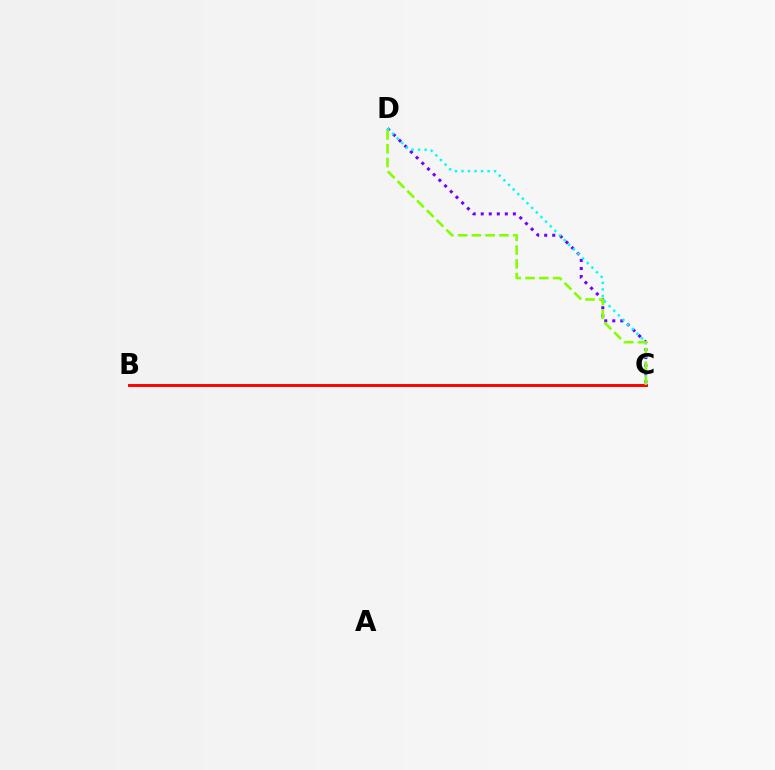{('C', 'D'): [{'color': '#7200ff', 'line_style': 'dotted', 'thickness': 2.18}, {'color': '#00fff6', 'line_style': 'dotted', 'thickness': 1.77}, {'color': '#84ff00', 'line_style': 'dashed', 'thickness': 1.87}], ('B', 'C'): [{'color': '#ff0000', 'line_style': 'solid', 'thickness': 2.11}]}